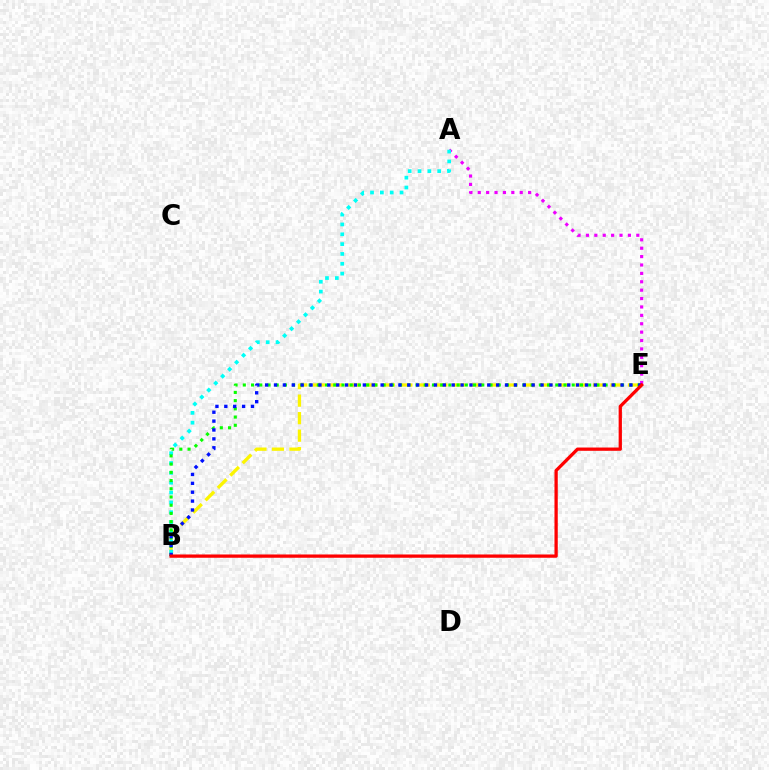{('B', 'E'): [{'color': '#fcf500', 'line_style': 'dashed', 'thickness': 2.38}, {'color': '#08ff00', 'line_style': 'dotted', 'thickness': 2.23}, {'color': '#0010ff', 'line_style': 'dotted', 'thickness': 2.41}, {'color': '#ff0000', 'line_style': 'solid', 'thickness': 2.36}], ('A', 'E'): [{'color': '#ee00ff', 'line_style': 'dotted', 'thickness': 2.28}], ('A', 'B'): [{'color': '#00fff6', 'line_style': 'dotted', 'thickness': 2.67}]}